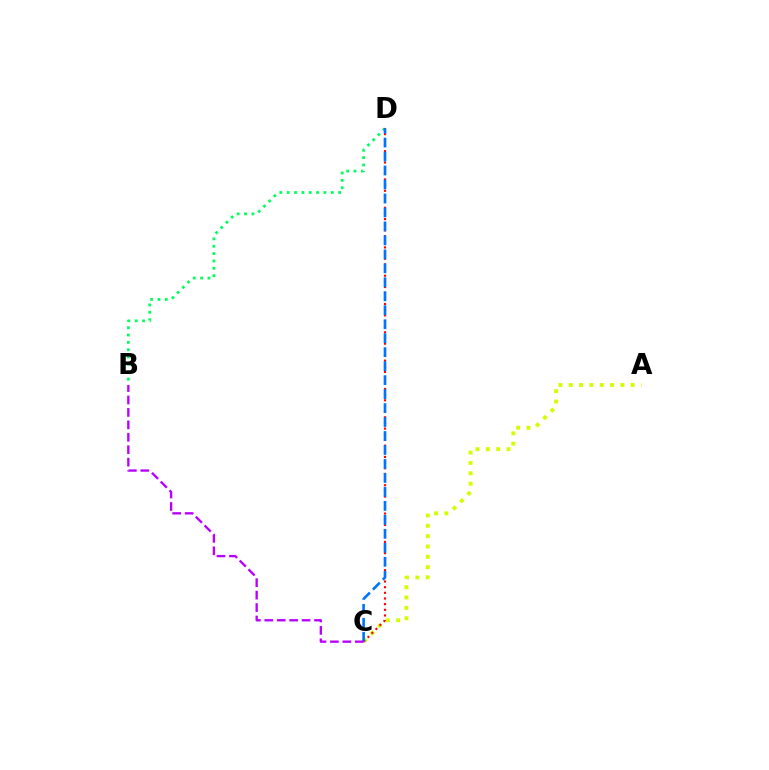{('B', 'D'): [{'color': '#00ff5c', 'line_style': 'dotted', 'thickness': 2.0}], ('A', 'C'): [{'color': '#d1ff00', 'line_style': 'dotted', 'thickness': 2.81}], ('C', 'D'): [{'color': '#ff0000', 'line_style': 'dotted', 'thickness': 1.54}, {'color': '#0074ff', 'line_style': 'dashed', 'thickness': 1.9}], ('B', 'C'): [{'color': '#b900ff', 'line_style': 'dashed', 'thickness': 1.69}]}